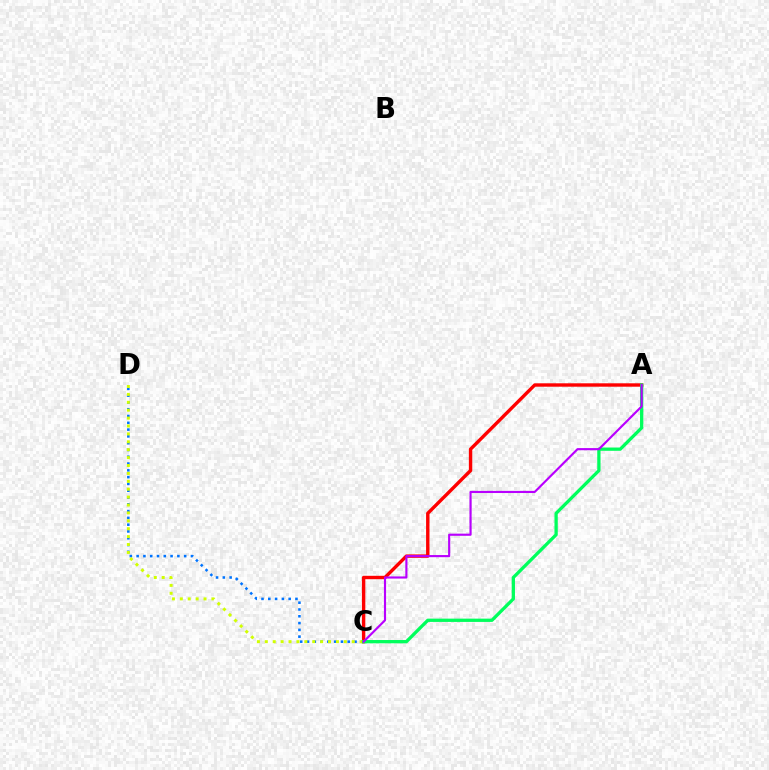{('C', 'D'): [{'color': '#0074ff', 'line_style': 'dotted', 'thickness': 1.84}, {'color': '#d1ff00', 'line_style': 'dotted', 'thickness': 2.15}], ('A', 'C'): [{'color': '#ff0000', 'line_style': 'solid', 'thickness': 2.44}, {'color': '#00ff5c', 'line_style': 'solid', 'thickness': 2.37}, {'color': '#b900ff', 'line_style': 'solid', 'thickness': 1.55}]}